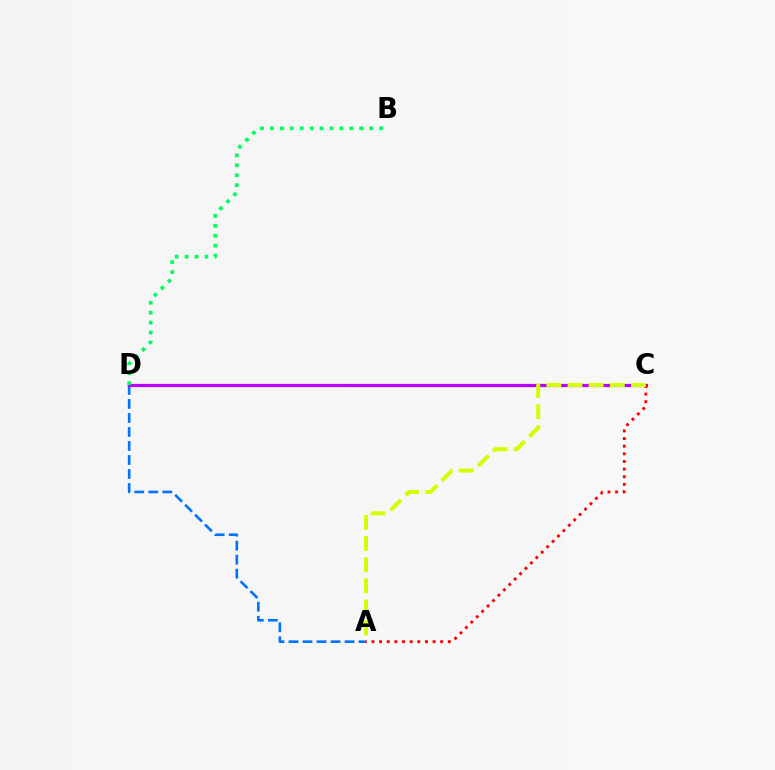{('A', 'D'): [{'color': '#0074ff', 'line_style': 'dashed', 'thickness': 1.9}], ('C', 'D'): [{'color': '#b900ff', 'line_style': 'solid', 'thickness': 2.31}], ('A', 'C'): [{'color': '#ff0000', 'line_style': 'dotted', 'thickness': 2.07}, {'color': '#d1ff00', 'line_style': 'dashed', 'thickness': 2.87}], ('B', 'D'): [{'color': '#00ff5c', 'line_style': 'dotted', 'thickness': 2.7}]}